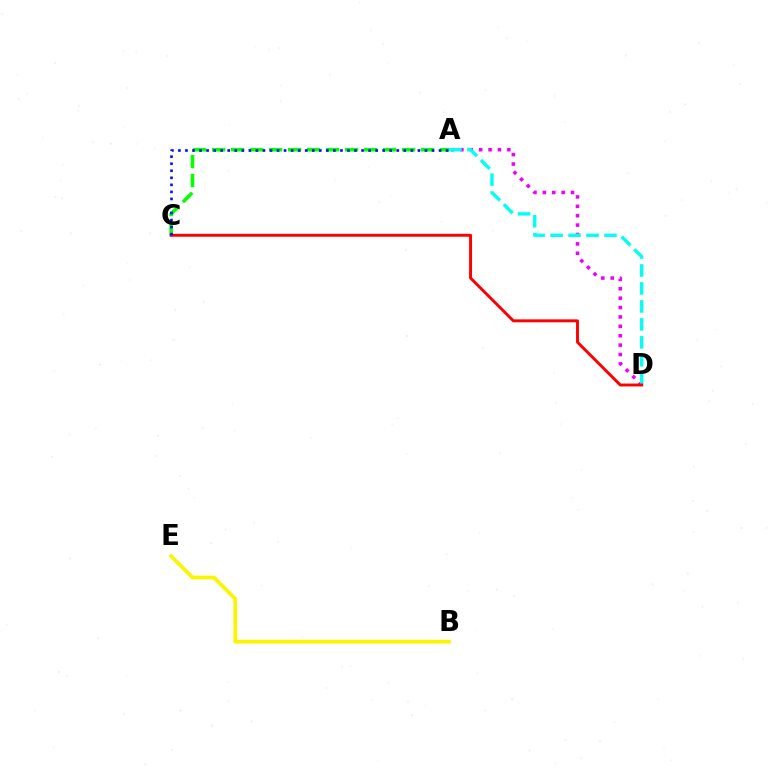{('A', 'D'): [{'color': '#ee00ff', 'line_style': 'dotted', 'thickness': 2.55}, {'color': '#00fff6', 'line_style': 'dashed', 'thickness': 2.44}], ('A', 'C'): [{'color': '#08ff00', 'line_style': 'dashed', 'thickness': 2.58}, {'color': '#0010ff', 'line_style': 'dotted', 'thickness': 1.91}], ('B', 'E'): [{'color': '#fcf500', 'line_style': 'solid', 'thickness': 2.68}], ('C', 'D'): [{'color': '#ff0000', 'line_style': 'solid', 'thickness': 2.11}]}